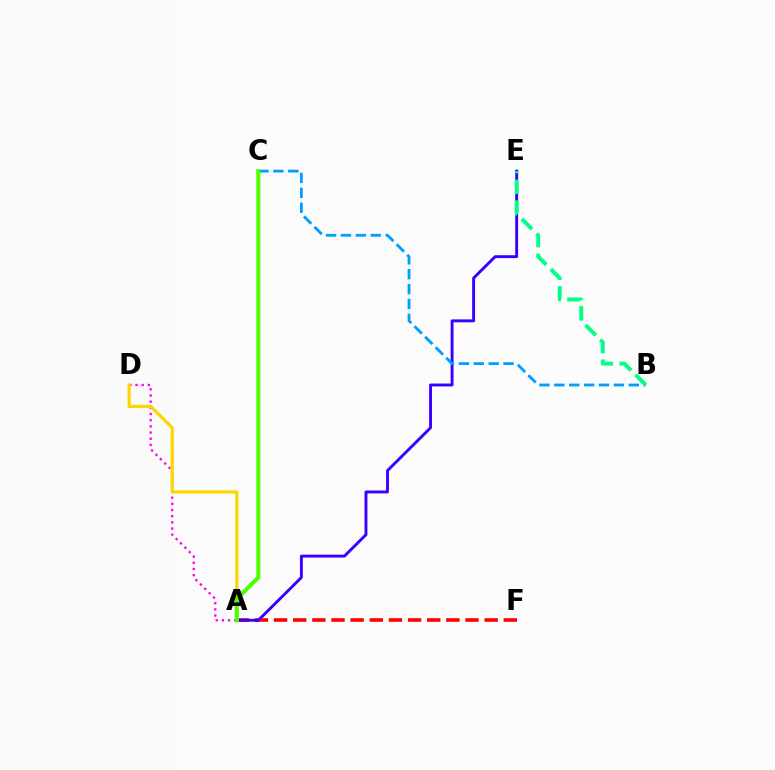{('A', 'F'): [{'color': '#ff0000', 'line_style': 'dashed', 'thickness': 2.6}], ('A', 'E'): [{'color': '#3700ff', 'line_style': 'solid', 'thickness': 2.08}], ('A', 'D'): [{'color': '#ff00ed', 'line_style': 'dotted', 'thickness': 1.68}, {'color': '#ffd500', 'line_style': 'solid', 'thickness': 2.31}], ('B', 'C'): [{'color': '#009eff', 'line_style': 'dashed', 'thickness': 2.02}], ('B', 'E'): [{'color': '#00ff86', 'line_style': 'dashed', 'thickness': 2.82}], ('A', 'C'): [{'color': '#4fff00', 'line_style': 'solid', 'thickness': 2.96}]}